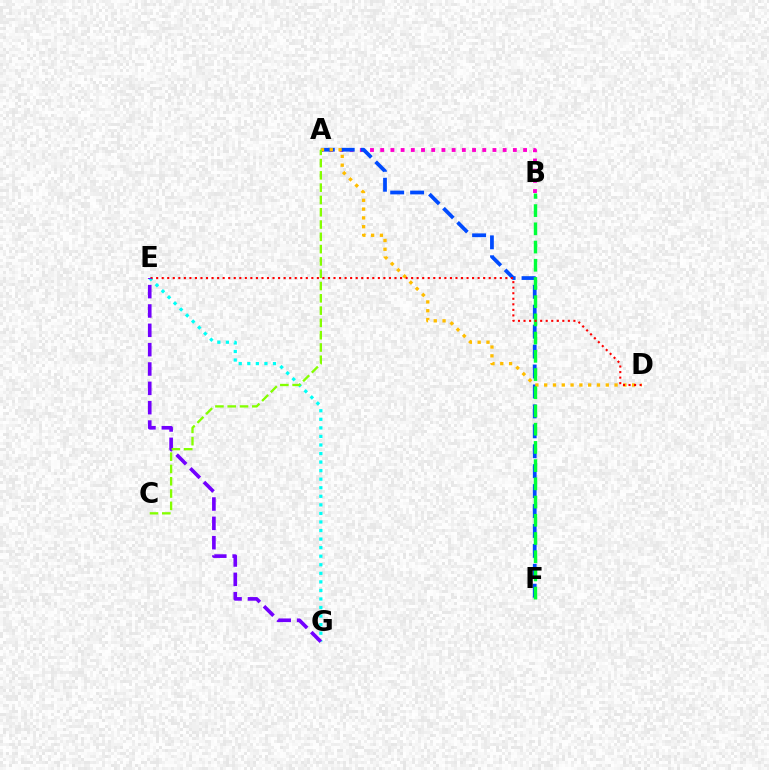{('A', 'B'): [{'color': '#ff00cf', 'line_style': 'dotted', 'thickness': 2.77}], ('E', 'G'): [{'color': '#00fff6', 'line_style': 'dotted', 'thickness': 2.32}, {'color': '#7200ff', 'line_style': 'dashed', 'thickness': 2.63}], ('A', 'F'): [{'color': '#004bff', 'line_style': 'dashed', 'thickness': 2.71}], ('A', 'D'): [{'color': '#ffbd00', 'line_style': 'dotted', 'thickness': 2.39}], ('B', 'F'): [{'color': '#00ff39', 'line_style': 'dashed', 'thickness': 2.47}], ('D', 'E'): [{'color': '#ff0000', 'line_style': 'dotted', 'thickness': 1.51}], ('A', 'C'): [{'color': '#84ff00', 'line_style': 'dashed', 'thickness': 1.67}]}